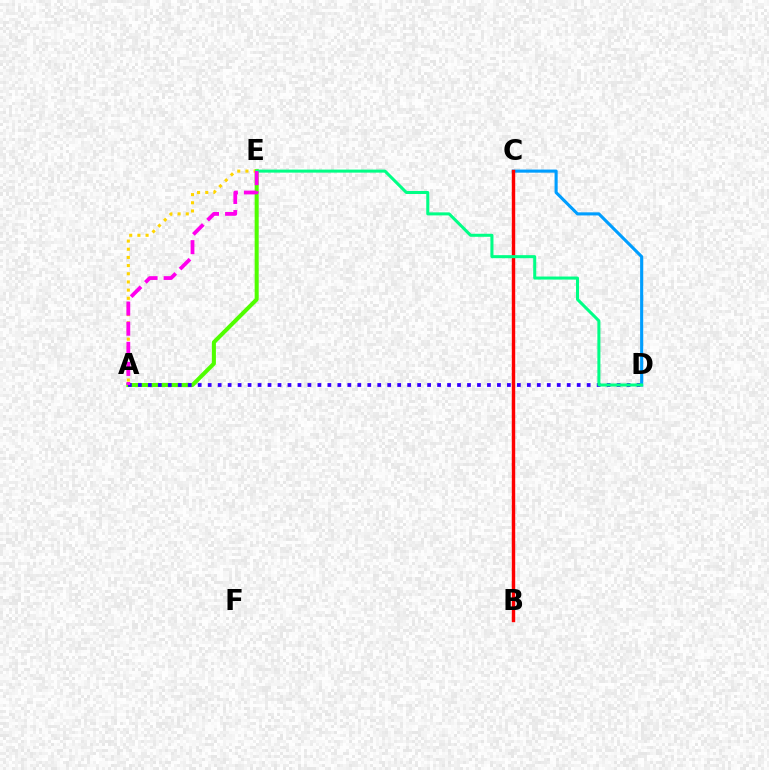{('A', 'E'): [{'color': '#4fff00', 'line_style': 'solid', 'thickness': 2.9}, {'color': '#ffd500', 'line_style': 'dotted', 'thickness': 2.22}, {'color': '#ff00ed', 'line_style': 'dashed', 'thickness': 2.73}], ('A', 'D'): [{'color': '#3700ff', 'line_style': 'dotted', 'thickness': 2.71}], ('C', 'D'): [{'color': '#009eff', 'line_style': 'solid', 'thickness': 2.24}], ('B', 'C'): [{'color': '#ff0000', 'line_style': 'solid', 'thickness': 2.46}], ('D', 'E'): [{'color': '#00ff86', 'line_style': 'solid', 'thickness': 2.18}]}